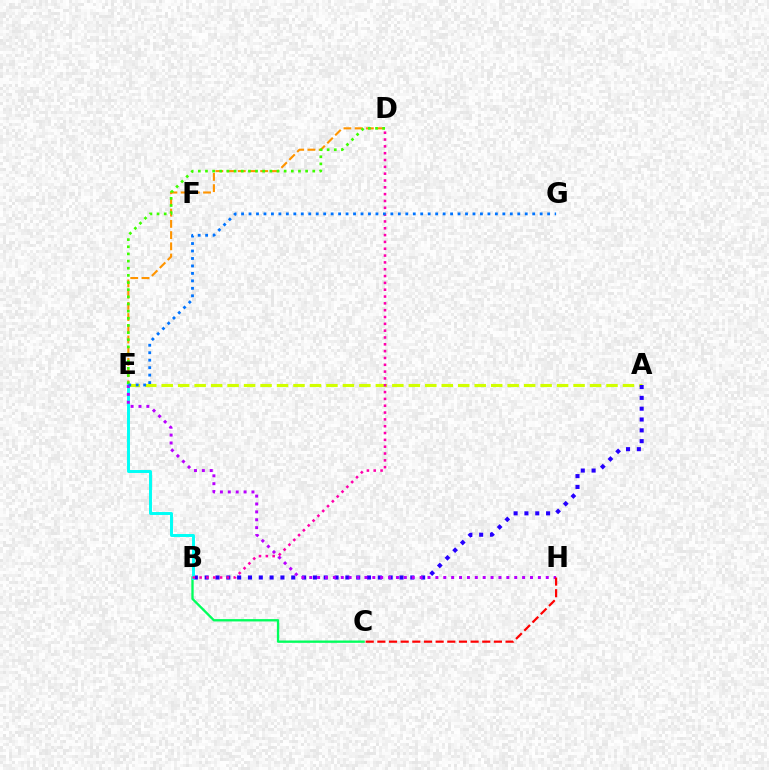{('B', 'C'): [{'color': '#00ff5c', 'line_style': 'solid', 'thickness': 1.68}], ('A', 'E'): [{'color': '#d1ff00', 'line_style': 'dashed', 'thickness': 2.24}], ('D', 'E'): [{'color': '#ff9400', 'line_style': 'dashed', 'thickness': 1.52}, {'color': '#3dff00', 'line_style': 'dotted', 'thickness': 1.94}], ('A', 'B'): [{'color': '#2500ff', 'line_style': 'dotted', 'thickness': 2.94}], ('B', 'E'): [{'color': '#00fff6', 'line_style': 'solid', 'thickness': 2.12}], ('E', 'H'): [{'color': '#b900ff', 'line_style': 'dotted', 'thickness': 2.14}], ('C', 'H'): [{'color': '#ff0000', 'line_style': 'dashed', 'thickness': 1.58}], ('B', 'D'): [{'color': '#ff00ac', 'line_style': 'dotted', 'thickness': 1.85}], ('E', 'G'): [{'color': '#0074ff', 'line_style': 'dotted', 'thickness': 2.03}]}